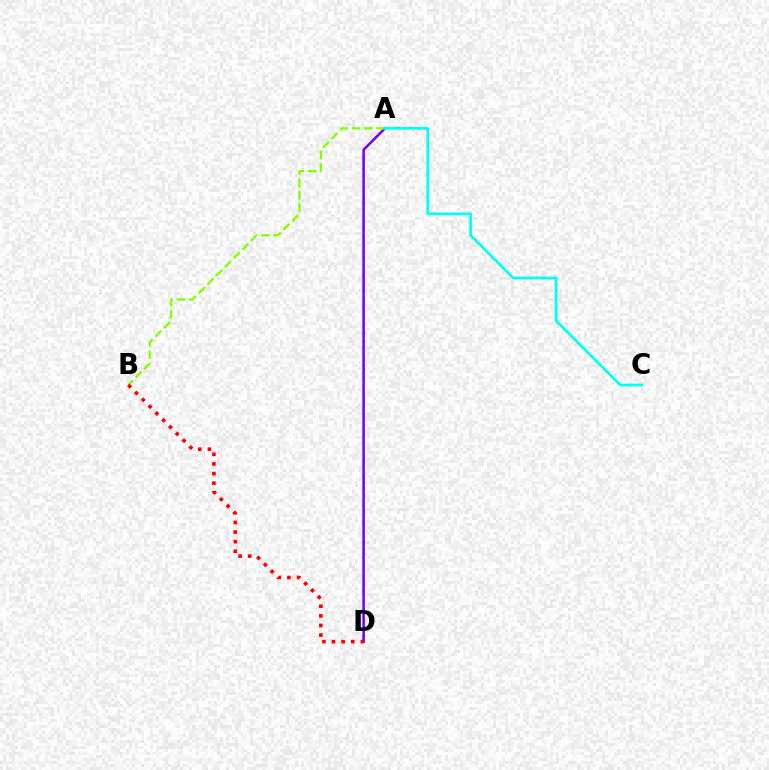{('A', 'D'): [{'color': '#7200ff', 'line_style': 'solid', 'thickness': 1.83}], ('A', 'B'): [{'color': '#84ff00', 'line_style': 'dashed', 'thickness': 1.68}], ('A', 'C'): [{'color': '#00fff6', 'line_style': 'solid', 'thickness': 1.94}], ('B', 'D'): [{'color': '#ff0000', 'line_style': 'dotted', 'thickness': 2.61}]}